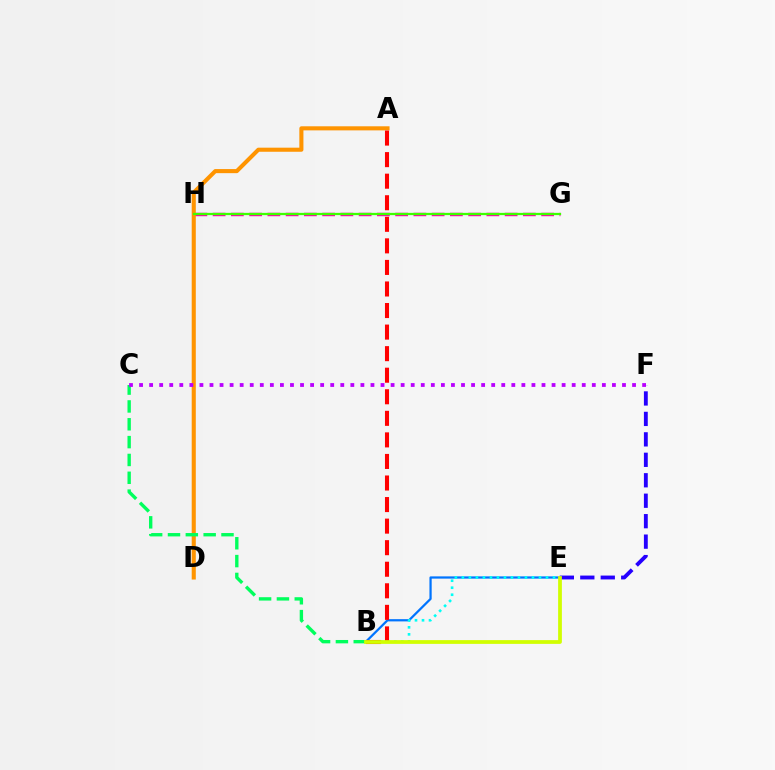{('G', 'H'): [{'color': '#ff00ac', 'line_style': 'dashed', 'thickness': 2.48}, {'color': '#3dff00', 'line_style': 'solid', 'thickness': 1.63}], ('A', 'D'): [{'color': '#ff9400', 'line_style': 'solid', 'thickness': 2.94}], ('E', 'F'): [{'color': '#2500ff', 'line_style': 'dashed', 'thickness': 2.78}], ('B', 'E'): [{'color': '#0074ff', 'line_style': 'solid', 'thickness': 1.61}, {'color': '#00fff6', 'line_style': 'dotted', 'thickness': 1.9}, {'color': '#d1ff00', 'line_style': 'solid', 'thickness': 2.7}], ('B', 'C'): [{'color': '#00ff5c', 'line_style': 'dashed', 'thickness': 2.42}], ('C', 'F'): [{'color': '#b900ff', 'line_style': 'dotted', 'thickness': 2.73}], ('A', 'B'): [{'color': '#ff0000', 'line_style': 'dashed', 'thickness': 2.93}]}